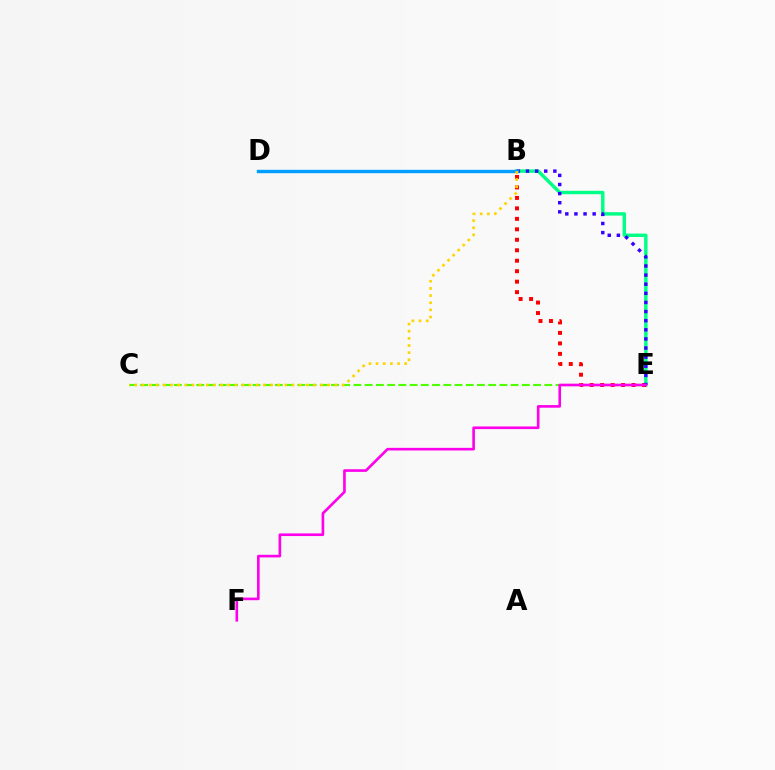{('B', 'E'): [{'color': '#00ff86', 'line_style': 'solid', 'thickness': 2.47}, {'color': '#ff0000', 'line_style': 'dotted', 'thickness': 2.84}, {'color': '#3700ff', 'line_style': 'dotted', 'thickness': 2.48}], ('B', 'D'): [{'color': '#009eff', 'line_style': 'solid', 'thickness': 2.43}], ('C', 'E'): [{'color': '#4fff00', 'line_style': 'dashed', 'thickness': 1.53}], ('B', 'C'): [{'color': '#ffd500', 'line_style': 'dotted', 'thickness': 1.94}], ('E', 'F'): [{'color': '#ff00ed', 'line_style': 'solid', 'thickness': 1.9}]}